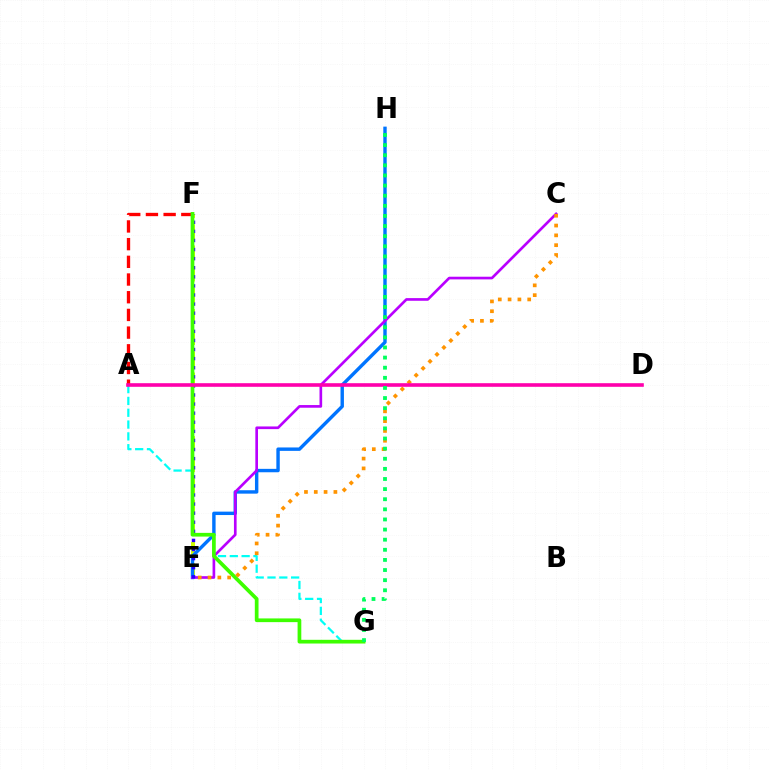{('E', 'F'): [{'color': '#d1ff00', 'line_style': 'dashed', 'thickness': 2.88}, {'color': '#2500ff', 'line_style': 'dotted', 'thickness': 2.47}], ('E', 'H'): [{'color': '#0074ff', 'line_style': 'solid', 'thickness': 2.45}], ('C', 'E'): [{'color': '#b900ff', 'line_style': 'solid', 'thickness': 1.92}, {'color': '#ff9400', 'line_style': 'dotted', 'thickness': 2.66}], ('A', 'G'): [{'color': '#00fff6', 'line_style': 'dashed', 'thickness': 1.61}], ('A', 'F'): [{'color': '#ff0000', 'line_style': 'dashed', 'thickness': 2.4}], ('F', 'G'): [{'color': '#3dff00', 'line_style': 'solid', 'thickness': 2.67}], ('A', 'D'): [{'color': '#ff00ac', 'line_style': 'solid', 'thickness': 2.6}], ('G', 'H'): [{'color': '#00ff5c', 'line_style': 'dotted', 'thickness': 2.75}]}